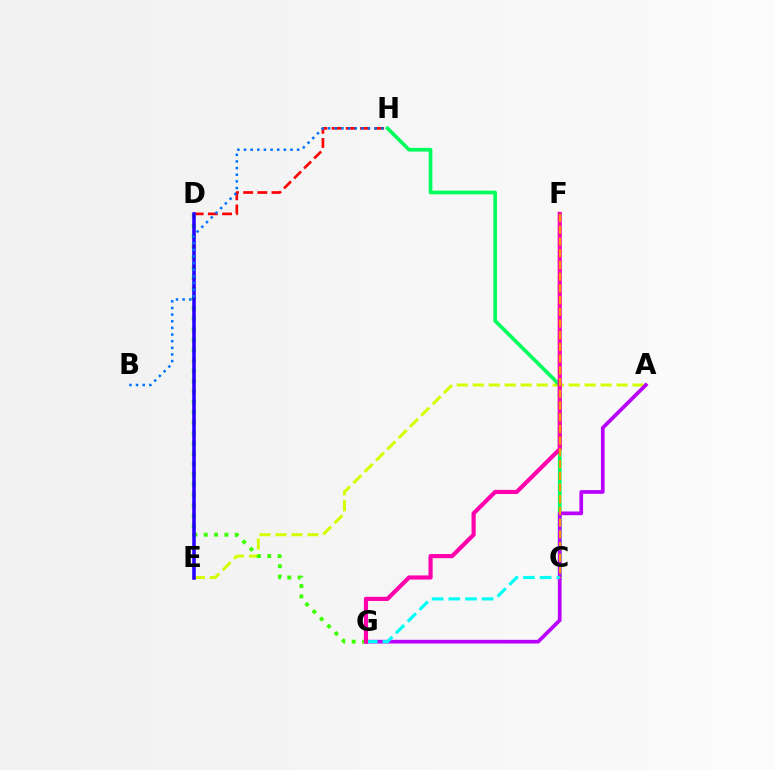{('A', 'E'): [{'color': '#d1ff00', 'line_style': 'dashed', 'thickness': 2.17}], ('C', 'H'): [{'color': '#00ff5c', 'line_style': 'solid', 'thickness': 2.65}], ('A', 'G'): [{'color': '#b900ff', 'line_style': 'solid', 'thickness': 2.67}], ('C', 'G'): [{'color': '#00fff6', 'line_style': 'dashed', 'thickness': 2.27}], ('D', 'H'): [{'color': '#ff0000', 'line_style': 'dashed', 'thickness': 1.92}], ('D', 'G'): [{'color': '#3dff00', 'line_style': 'dotted', 'thickness': 2.81}], ('D', 'E'): [{'color': '#2500ff', 'line_style': 'solid', 'thickness': 2.55}], ('F', 'G'): [{'color': '#ff00ac', 'line_style': 'solid', 'thickness': 2.99}], ('C', 'F'): [{'color': '#ff9400', 'line_style': 'dashed', 'thickness': 1.59}], ('B', 'H'): [{'color': '#0074ff', 'line_style': 'dotted', 'thickness': 1.8}]}